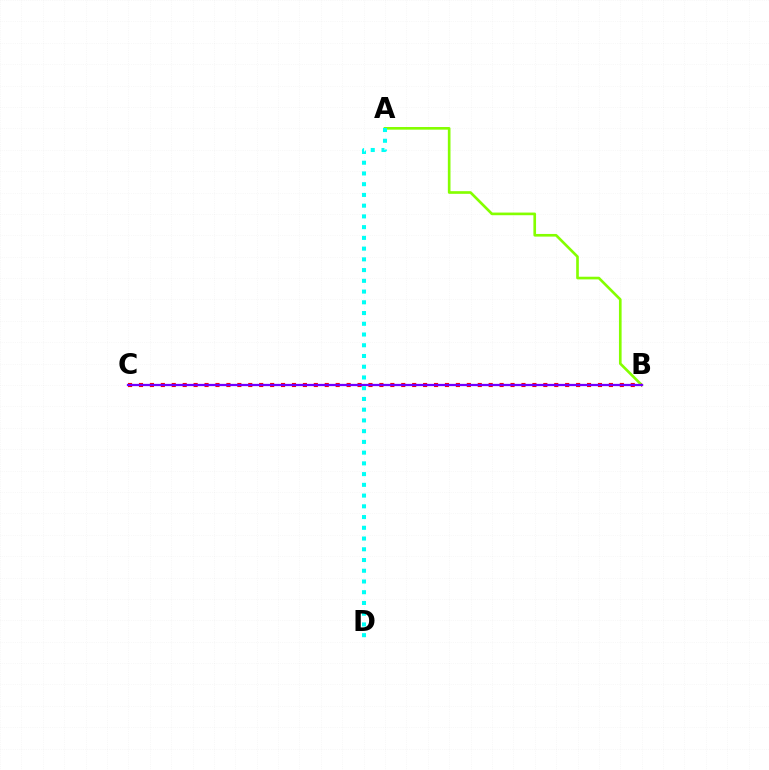{('A', 'B'): [{'color': '#84ff00', 'line_style': 'solid', 'thickness': 1.91}], ('B', 'C'): [{'color': '#ff0000', 'line_style': 'dotted', 'thickness': 2.97}, {'color': '#7200ff', 'line_style': 'solid', 'thickness': 1.63}], ('A', 'D'): [{'color': '#00fff6', 'line_style': 'dotted', 'thickness': 2.92}]}